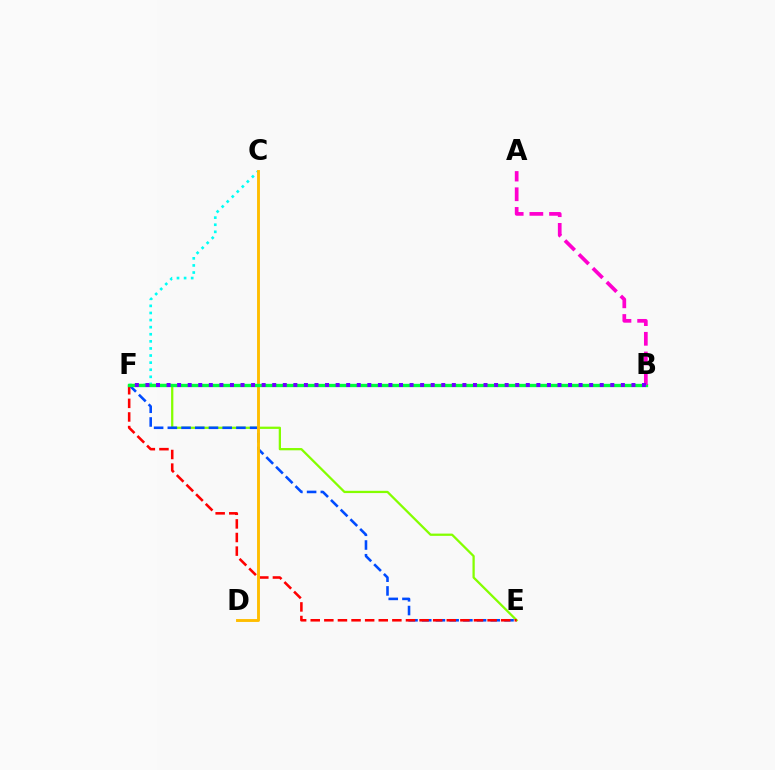{('C', 'F'): [{'color': '#00fff6', 'line_style': 'dotted', 'thickness': 1.93}], ('E', 'F'): [{'color': '#84ff00', 'line_style': 'solid', 'thickness': 1.63}, {'color': '#004bff', 'line_style': 'dashed', 'thickness': 1.86}, {'color': '#ff0000', 'line_style': 'dashed', 'thickness': 1.85}], ('C', 'D'): [{'color': '#ffbd00', 'line_style': 'solid', 'thickness': 2.08}], ('B', 'F'): [{'color': '#00ff39', 'line_style': 'solid', 'thickness': 2.39}, {'color': '#7200ff', 'line_style': 'dotted', 'thickness': 2.87}], ('A', 'B'): [{'color': '#ff00cf', 'line_style': 'dashed', 'thickness': 2.67}]}